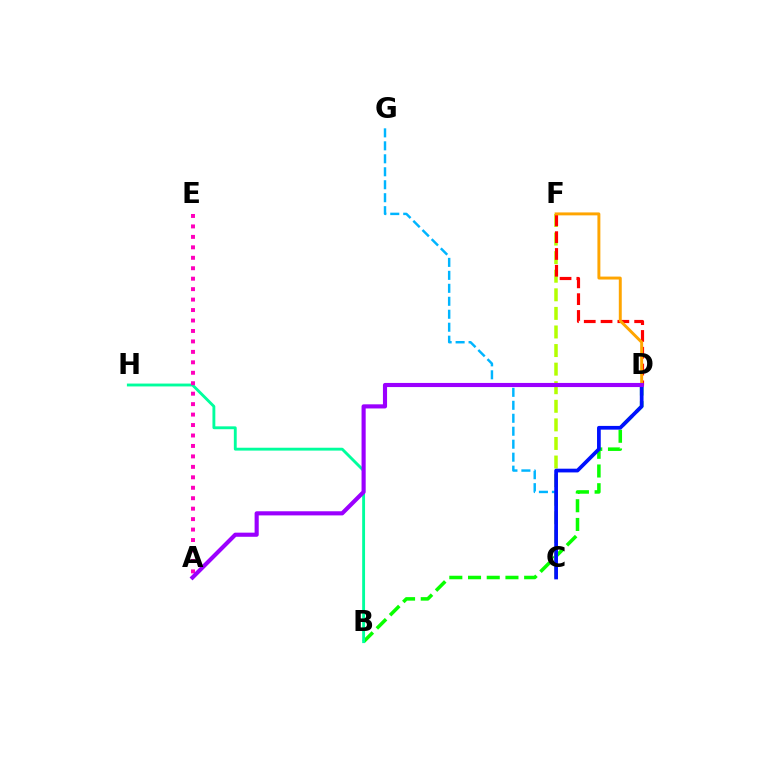{('B', 'D'): [{'color': '#08ff00', 'line_style': 'dashed', 'thickness': 2.54}], ('C', 'F'): [{'color': '#b3ff00', 'line_style': 'dashed', 'thickness': 2.52}], ('B', 'H'): [{'color': '#00ff9d', 'line_style': 'solid', 'thickness': 2.06}], ('D', 'F'): [{'color': '#ff0000', 'line_style': 'dashed', 'thickness': 2.28}, {'color': '#ffa500', 'line_style': 'solid', 'thickness': 2.12}], ('C', 'G'): [{'color': '#00b5ff', 'line_style': 'dashed', 'thickness': 1.76}], ('A', 'E'): [{'color': '#ff00bd', 'line_style': 'dotted', 'thickness': 2.84}], ('C', 'D'): [{'color': '#0010ff', 'line_style': 'solid', 'thickness': 2.68}], ('A', 'D'): [{'color': '#9b00ff', 'line_style': 'solid', 'thickness': 2.97}]}